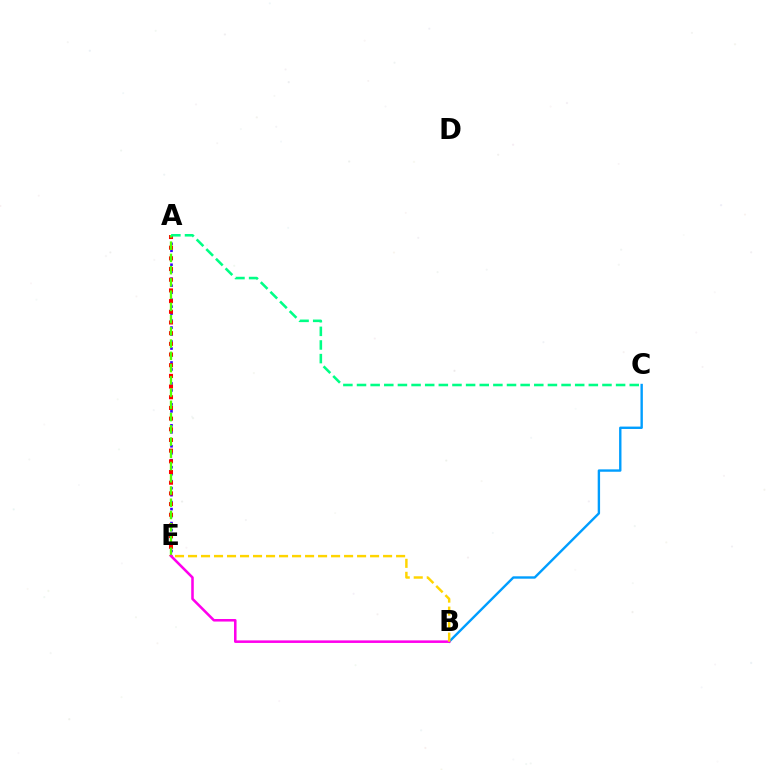{('A', 'E'): [{'color': '#3700ff', 'line_style': 'dotted', 'thickness': 1.9}, {'color': '#ff0000', 'line_style': 'dotted', 'thickness': 2.9}, {'color': '#4fff00', 'line_style': 'dashed', 'thickness': 1.66}], ('B', 'C'): [{'color': '#009eff', 'line_style': 'solid', 'thickness': 1.72}], ('B', 'E'): [{'color': '#ff00ed', 'line_style': 'solid', 'thickness': 1.84}, {'color': '#ffd500', 'line_style': 'dashed', 'thickness': 1.77}], ('A', 'C'): [{'color': '#00ff86', 'line_style': 'dashed', 'thickness': 1.85}]}